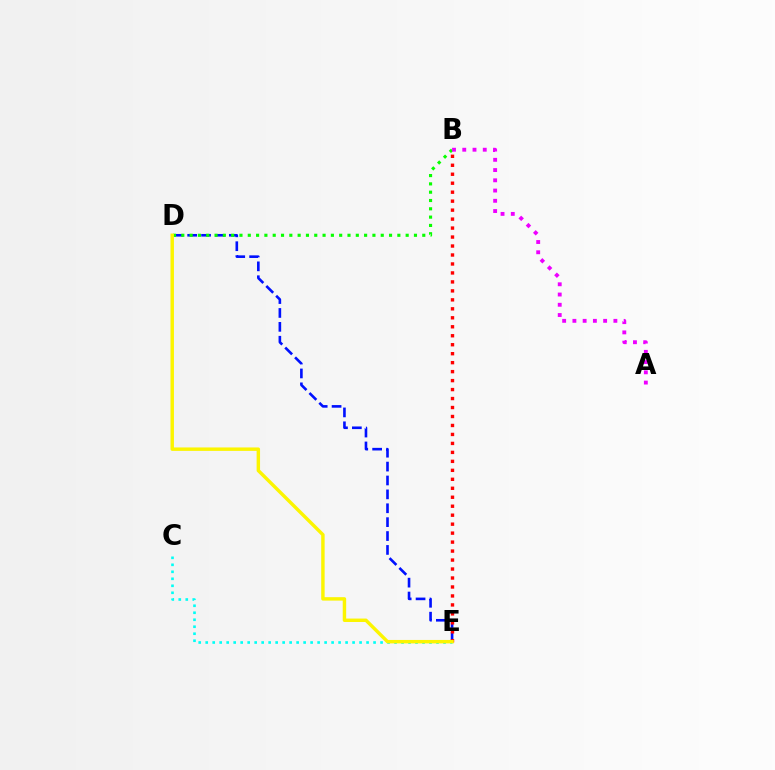{('D', 'E'): [{'color': '#0010ff', 'line_style': 'dashed', 'thickness': 1.89}, {'color': '#fcf500', 'line_style': 'solid', 'thickness': 2.47}], ('B', 'E'): [{'color': '#ff0000', 'line_style': 'dotted', 'thickness': 2.44}], ('C', 'E'): [{'color': '#00fff6', 'line_style': 'dotted', 'thickness': 1.9}], ('B', 'D'): [{'color': '#08ff00', 'line_style': 'dotted', 'thickness': 2.26}], ('A', 'B'): [{'color': '#ee00ff', 'line_style': 'dotted', 'thickness': 2.78}]}